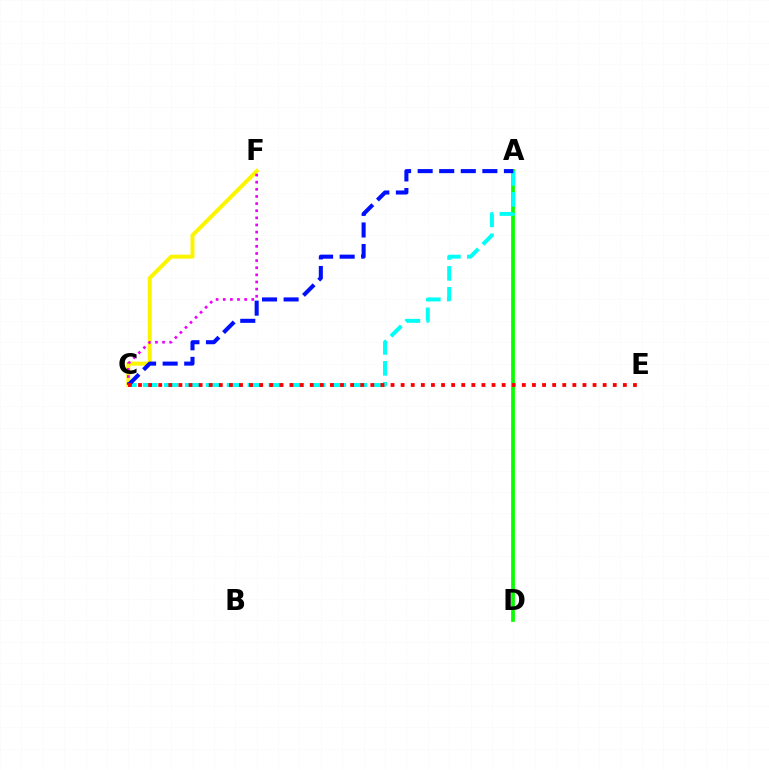{('C', 'F'): [{'color': '#fcf500', 'line_style': 'solid', 'thickness': 2.88}, {'color': '#ee00ff', 'line_style': 'dotted', 'thickness': 1.94}], ('A', 'D'): [{'color': '#08ff00', 'line_style': 'solid', 'thickness': 2.69}], ('A', 'C'): [{'color': '#00fff6', 'line_style': 'dashed', 'thickness': 2.85}, {'color': '#0010ff', 'line_style': 'dashed', 'thickness': 2.93}], ('C', 'E'): [{'color': '#ff0000', 'line_style': 'dotted', 'thickness': 2.74}]}